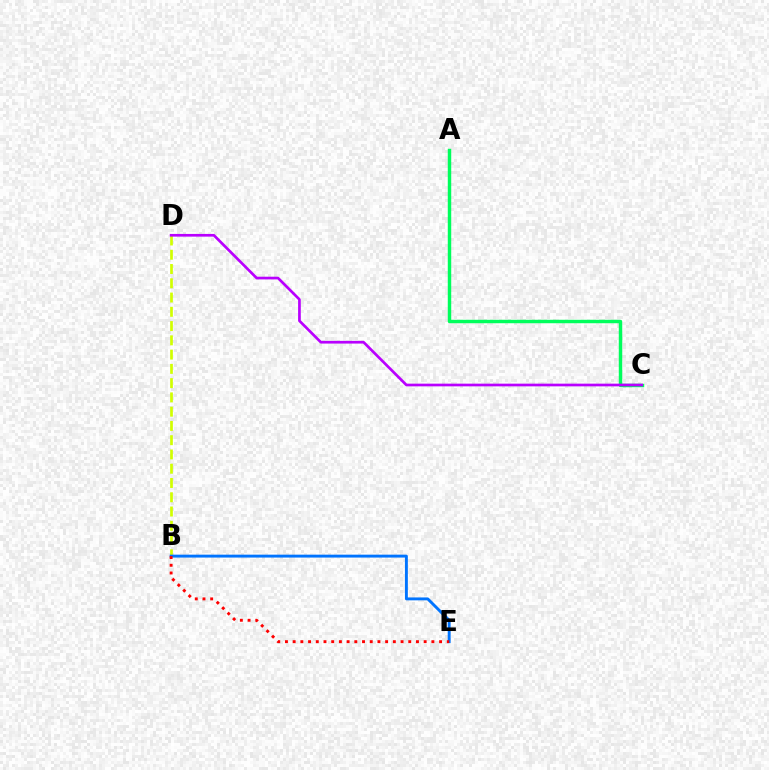{('A', 'C'): [{'color': '#00ff5c', 'line_style': 'solid', 'thickness': 2.48}], ('B', 'D'): [{'color': '#d1ff00', 'line_style': 'dashed', 'thickness': 1.94}], ('B', 'E'): [{'color': '#0074ff', 'line_style': 'solid', 'thickness': 2.09}, {'color': '#ff0000', 'line_style': 'dotted', 'thickness': 2.09}], ('C', 'D'): [{'color': '#b900ff', 'line_style': 'solid', 'thickness': 1.94}]}